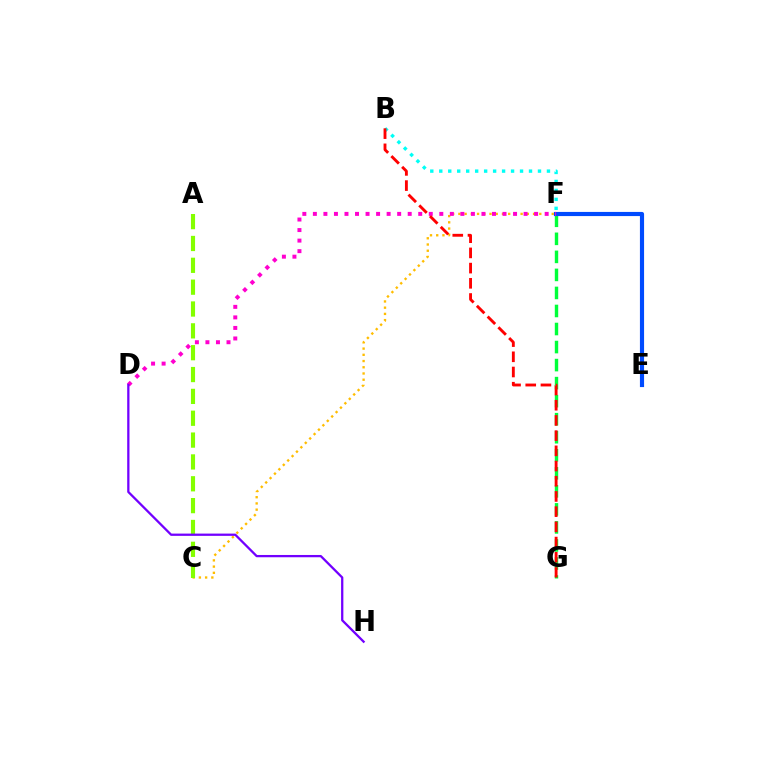{('C', 'F'): [{'color': '#ffbd00', 'line_style': 'dotted', 'thickness': 1.69}], ('F', 'G'): [{'color': '#00ff39', 'line_style': 'dashed', 'thickness': 2.45}], ('E', 'F'): [{'color': '#004bff', 'line_style': 'solid', 'thickness': 2.99}], ('B', 'F'): [{'color': '#00fff6', 'line_style': 'dotted', 'thickness': 2.44}], ('D', 'F'): [{'color': '#ff00cf', 'line_style': 'dotted', 'thickness': 2.86}], ('A', 'C'): [{'color': '#84ff00', 'line_style': 'dashed', 'thickness': 2.97}], ('B', 'G'): [{'color': '#ff0000', 'line_style': 'dashed', 'thickness': 2.07}], ('D', 'H'): [{'color': '#7200ff', 'line_style': 'solid', 'thickness': 1.64}]}